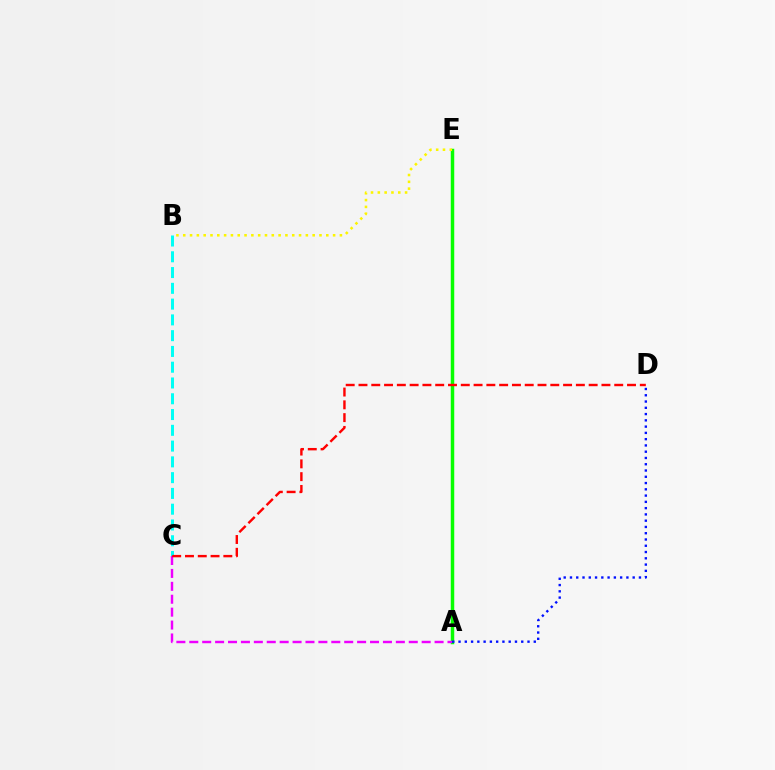{('A', 'E'): [{'color': '#08ff00', 'line_style': 'solid', 'thickness': 2.5}], ('B', 'C'): [{'color': '#00fff6', 'line_style': 'dashed', 'thickness': 2.14}], ('A', 'D'): [{'color': '#0010ff', 'line_style': 'dotted', 'thickness': 1.7}], ('A', 'C'): [{'color': '#ee00ff', 'line_style': 'dashed', 'thickness': 1.75}], ('B', 'E'): [{'color': '#fcf500', 'line_style': 'dotted', 'thickness': 1.85}], ('C', 'D'): [{'color': '#ff0000', 'line_style': 'dashed', 'thickness': 1.74}]}